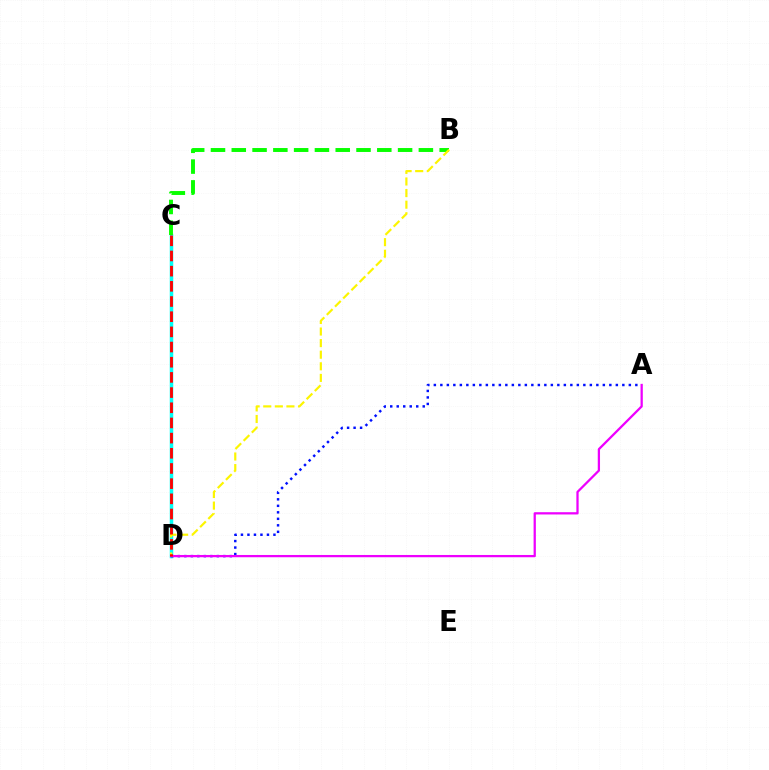{('C', 'D'): [{'color': '#00fff6', 'line_style': 'solid', 'thickness': 2.52}, {'color': '#ff0000', 'line_style': 'dashed', 'thickness': 2.06}], ('A', 'D'): [{'color': '#0010ff', 'line_style': 'dotted', 'thickness': 1.77}, {'color': '#ee00ff', 'line_style': 'solid', 'thickness': 1.63}], ('B', 'C'): [{'color': '#08ff00', 'line_style': 'dashed', 'thickness': 2.82}], ('B', 'D'): [{'color': '#fcf500', 'line_style': 'dashed', 'thickness': 1.57}]}